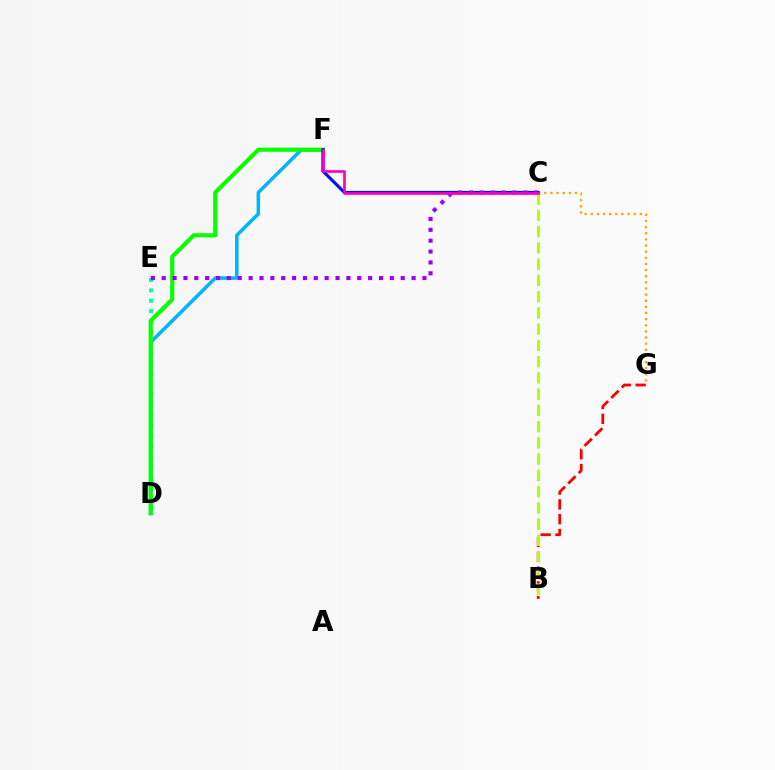{('B', 'G'): [{'color': '#ff0000', 'line_style': 'dashed', 'thickness': 2.01}], ('C', 'G'): [{'color': '#ffa500', 'line_style': 'dotted', 'thickness': 1.67}], ('D', 'E'): [{'color': '#00ff9d', 'line_style': 'dotted', 'thickness': 2.83}], ('D', 'F'): [{'color': '#00b5ff', 'line_style': 'solid', 'thickness': 2.54}, {'color': '#08ff00', 'line_style': 'solid', 'thickness': 3.0}], ('C', 'F'): [{'color': '#0010ff', 'line_style': 'solid', 'thickness': 2.26}, {'color': '#ff00bd', 'line_style': 'solid', 'thickness': 1.94}], ('B', 'C'): [{'color': '#b3ff00', 'line_style': 'dashed', 'thickness': 2.21}], ('C', 'E'): [{'color': '#9b00ff', 'line_style': 'dotted', 'thickness': 2.95}]}